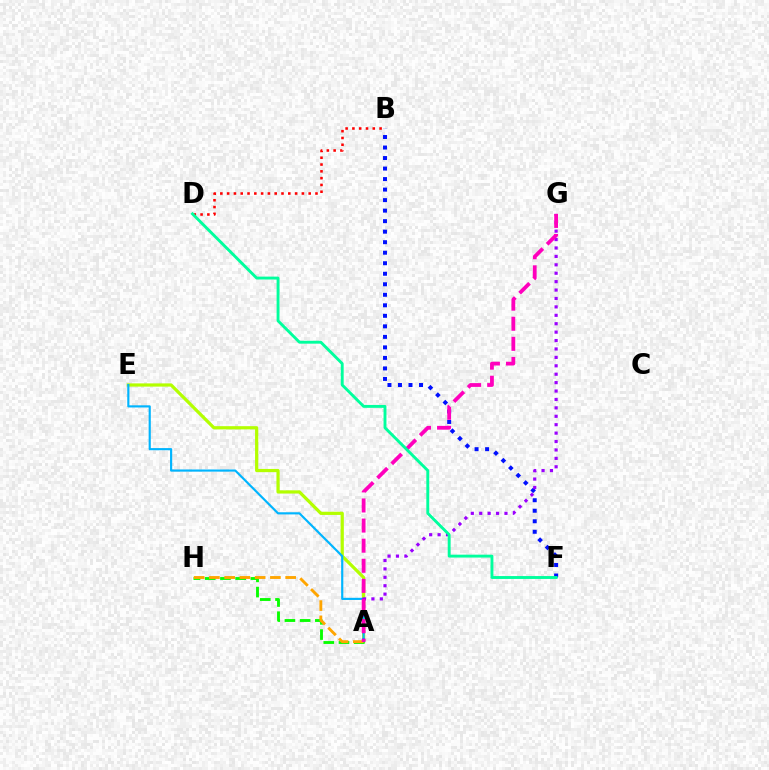{('A', 'E'): [{'color': '#b3ff00', 'line_style': 'solid', 'thickness': 2.32}, {'color': '#00b5ff', 'line_style': 'solid', 'thickness': 1.56}], ('A', 'H'): [{'color': '#08ff00', 'line_style': 'dashed', 'thickness': 2.07}, {'color': '#ffa500', 'line_style': 'dashed', 'thickness': 2.07}], ('B', 'F'): [{'color': '#0010ff', 'line_style': 'dotted', 'thickness': 2.86}], ('A', 'G'): [{'color': '#9b00ff', 'line_style': 'dotted', 'thickness': 2.29}, {'color': '#ff00bd', 'line_style': 'dashed', 'thickness': 2.73}], ('B', 'D'): [{'color': '#ff0000', 'line_style': 'dotted', 'thickness': 1.85}], ('D', 'F'): [{'color': '#00ff9d', 'line_style': 'solid', 'thickness': 2.08}]}